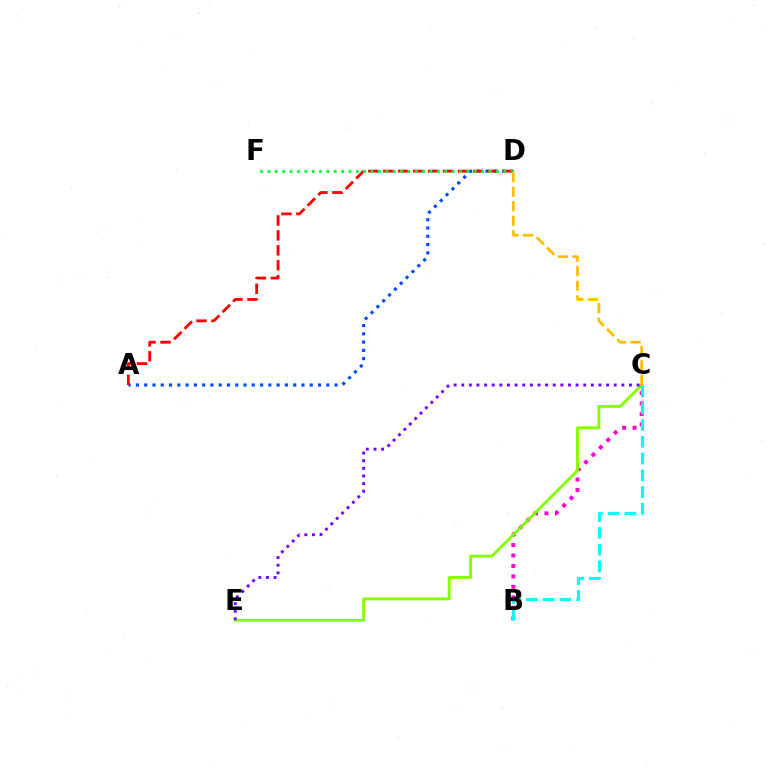{('B', 'C'): [{'color': '#ff00cf', 'line_style': 'dotted', 'thickness': 2.84}, {'color': '#00fff6', 'line_style': 'dashed', 'thickness': 2.28}], ('C', 'E'): [{'color': '#84ff00', 'line_style': 'solid', 'thickness': 2.06}, {'color': '#7200ff', 'line_style': 'dotted', 'thickness': 2.07}], ('A', 'D'): [{'color': '#004bff', 'line_style': 'dotted', 'thickness': 2.25}, {'color': '#ff0000', 'line_style': 'dashed', 'thickness': 2.03}], ('D', 'F'): [{'color': '#00ff39', 'line_style': 'dotted', 'thickness': 2.0}], ('C', 'D'): [{'color': '#ffbd00', 'line_style': 'dashed', 'thickness': 1.98}]}